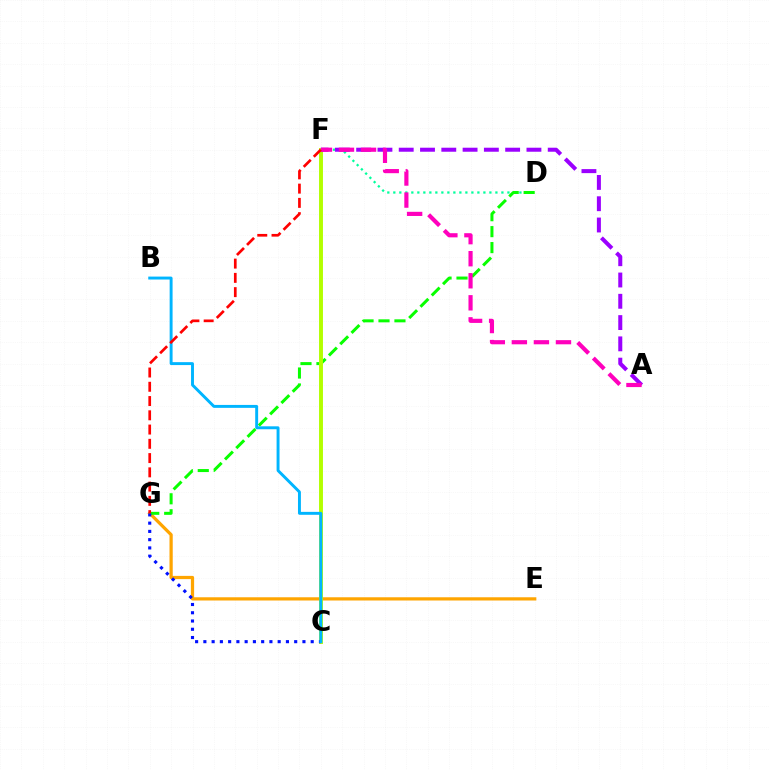{('E', 'G'): [{'color': '#ffa500', 'line_style': 'solid', 'thickness': 2.33}], ('D', 'F'): [{'color': '#00ff9d', 'line_style': 'dotted', 'thickness': 1.63}], ('D', 'G'): [{'color': '#08ff00', 'line_style': 'dashed', 'thickness': 2.17}], ('C', 'F'): [{'color': '#b3ff00', 'line_style': 'solid', 'thickness': 2.83}], ('C', 'G'): [{'color': '#0010ff', 'line_style': 'dotted', 'thickness': 2.24}], ('A', 'F'): [{'color': '#9b00ff', 'line_style': 'dashed', 'thickness': 2.89}, {'color': '#ff00bd', 'line_style': 'dashed', 'thickness': 3.0}], ('B', 'C'): [{'color': '#00b5ff', 'line_style': 'solid', 'thickness': 2.11}], ('F', 'G'): [{'color': '#ff0000', 'line_style': 'dashed', 'thickness': 1.94}]}